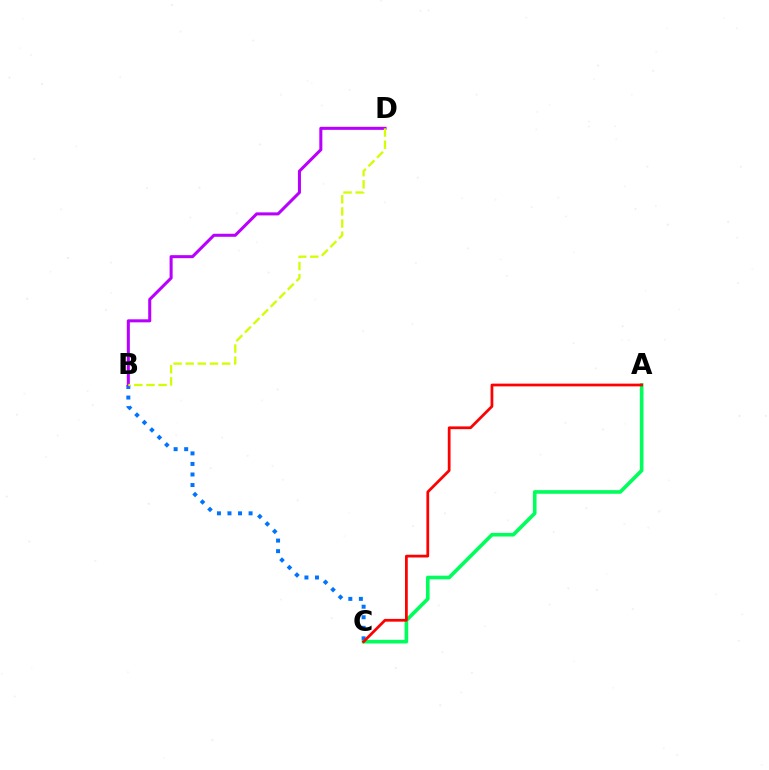{('B', 'C'): [{'color': '#0074ff', 'line_style': 'dotted', 'thickness': 2.87}], ('A', 'C'): [{'color': '#00ff5c', 'line_style': 'solid', 'thickness': 2.62}, {'color': '#ff0000', 'line_style': 'solid', 'thickness': 1.98}], ('B', 'D'): [{'color': '#b900ff', 'line_style': 'solid', 'thickness': 2.19}, {'color': '#d1ff00', 'line_style': 'dashed', 'thickness': 1.65}]}